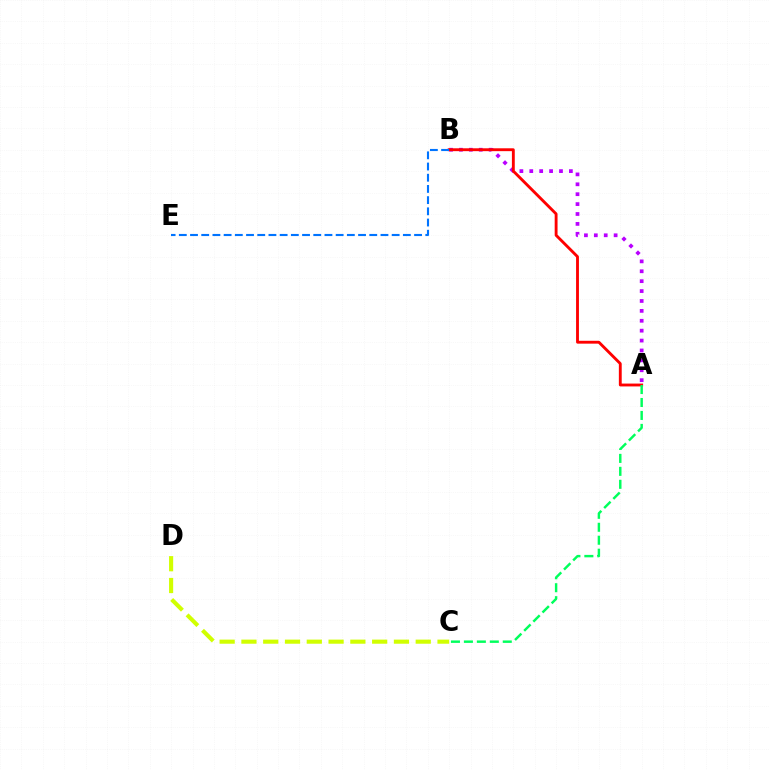{('A', 'B'): [{'color': '#b900ff', 'line_style': 'dotted', 'thickness': 2.69}, {'color': '#ff0000', 'line_style': 'solid', 'thickness': 2.06}], ('C', 'D'): [{'color': '#d1ff00', 'line_style': 'dashed', 'thickness': 2.96}], ('A', 'C'): [{'color': '#00ff5c', 'line_style': 'dashed', 'thickness': 1.76}], ('B', 'E'): [{'color': '#0074ff', 'line_style': 'dashed', 'thickness': 1.52}]}